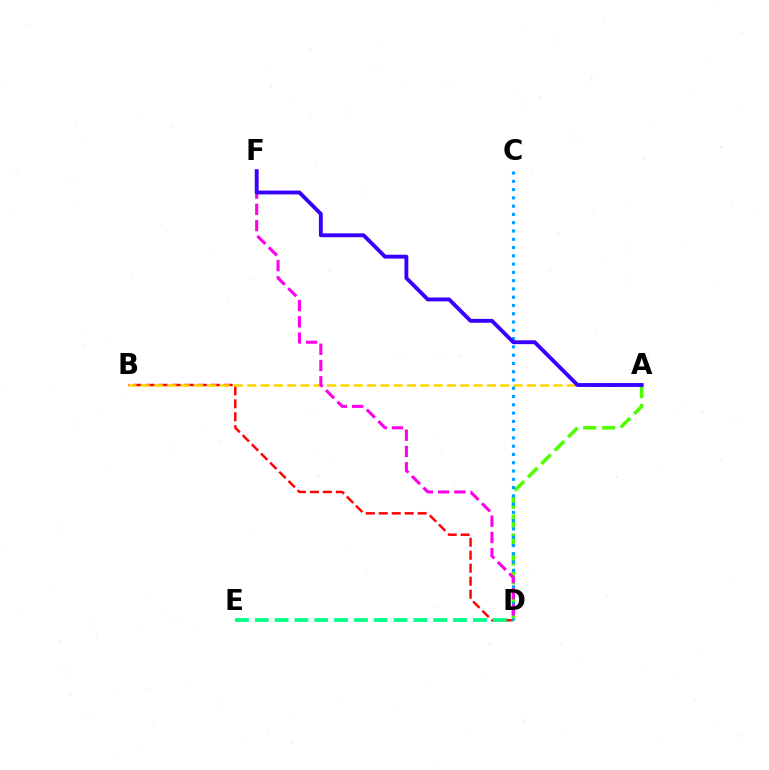{('B', 'D'): [{'color': '#ff0000', 'line_style': 'dashed', 'thickness': 1.76}], ('D', 'E'): [{'color': '#00ff86', 'line_style': 'dashed', 'thickness': 2.69}], ('A', 'D'): [{'color': '#4fff00', 'line_style': 'dashed', 'thickness': 2.57}], ('A', 'B'): [{'color': '#ffd500', 'line_style': 'dashed', 'thickness': 1.81}], ('C', 'D'): [{'color': '#009eff', 'line_style': 'dotted', 'thickness': 2.25}], ('D', 'F'): [{'color': '#ff00ed', 'line_style': 'dashed', 'thickness': 2.21}], ('A', 'F'): [{'color': '#3700ff', 'line_style': 'solid', 'thickness': 2.79}]}